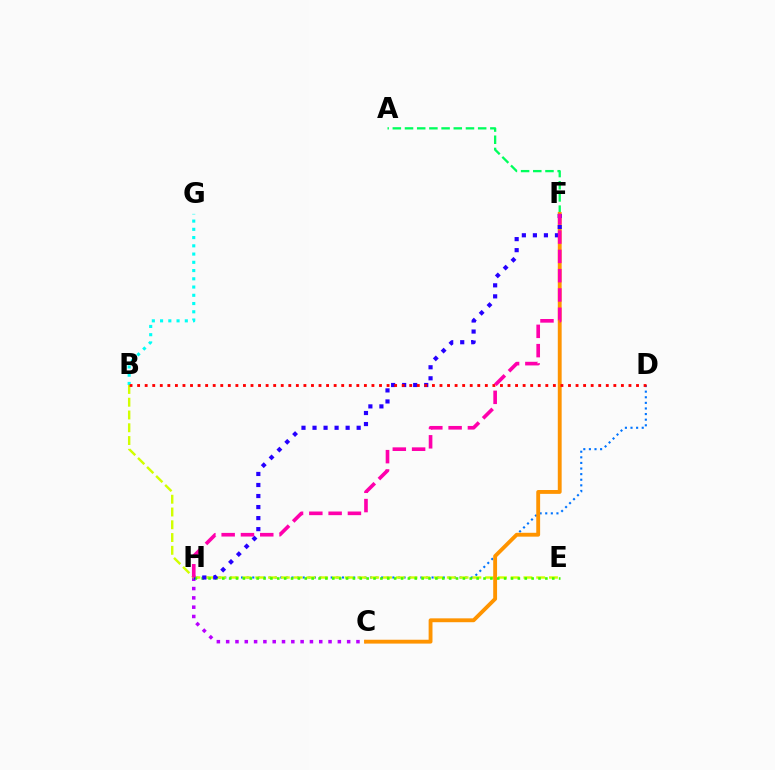{('C', 'H'): [{'color': '#b900ff', 'line_style': 'dotted', 'thickness': 2.53}], ('D', 'H'): [{'color': '#0074ff', 'line_style': 'dotted', 'thickness': 1.52}], ('B', 'G'): [{'color': '#00fff6', 'line_style': 'dotted', 'thickness': 2.24}], ('A', 'F'): [{'color': '#00ff5c', 'line_style': 'dashed', 'thickness': 1.66}], ('B', 'E'): [{'color': '#d1ff00', 'line_style': 'dashed', 'thickness': 1.73}], ('C', 'F'): [{'color': '#ff9400', 'line_style': 'solid', 'thickness': 2.78}], ('E', 'H'): [{'color': '#3dff00', 'line_style': 'dotted', 'thickness': 1.87}], ('F', 'H'): [{'color': '#2500ff', 'line_style': 'dotted', 'thickness': 3.0}, {'color': '#ff00ac', 'line_style': 'dashed', 'thickness': 2.62}], ('B', 'D'): [{'color': '#ff0000', 'line_style': 'dotted', 'thickness': 2.05}]}